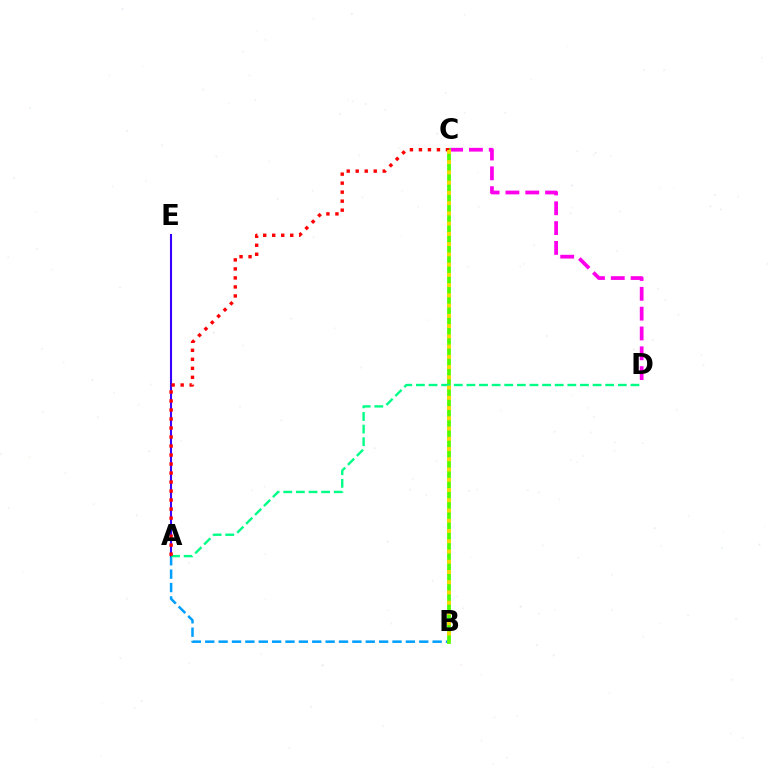{('A', 'B'): [{'color': '#009eff', 'line_style': 'dashed', 'thickness': 1.82}], ('C', 'D'): [{'color': '#ff00ed', 'line_style': 'dashed', 'thickness': 2.69}], ('B', 'C'): [{'color': '#4fff00', 'line_style': 'solid', 'thickness': 2.71}, {'color': '#ffd500', 'line_style': 'dotted', 'thickness': 2.78}], ('A', 'E'): [{'color': '#3700ff', 'line_style': 'solid', 'thickness': 1.51}], ('A', 'D'): [{'color': '#00ff86', 'line_style': 'dashed', 'thickness': 1.71}], ('A', 'C'): [{'color': '#ff0000', 'line_style': 'dotted', 'thickness': 2.45}]}